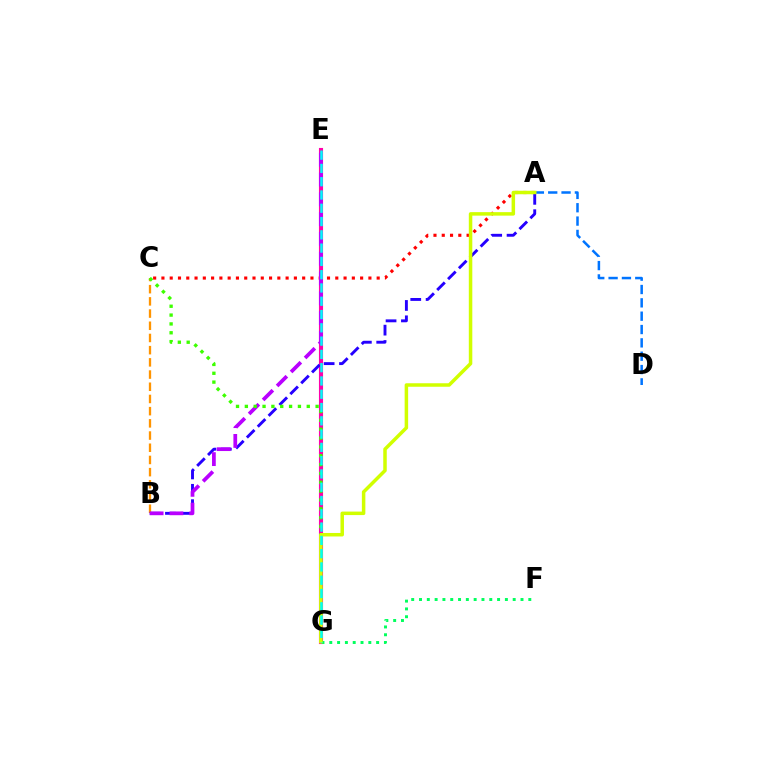{('A', 'C'): [{'color': '#ff0000', 'line_style': 'dotted', 'thickness': 2.25}], ('E', 'G'): [{'color': '#ff00ac', 'line_style': 'solid', 'thickness': 2.96}, {'color': '#00fff6', 'line_style': 'dashed', 'thickness': 1.8}], ('B', 'C'): [{'color': '#ff9400', 'line_style': 'dashed', 'thickness': 1.66}], ('F', 'G'): [{'color': '#00ff5c', 'line_style': 'dotted', 'thickness': 2.12}], ('A', 'B'): [{'color': '#2500ff', 'line_style': 'dashed', 'thickness': 2.09}], ('B', 'E'): [{'color': '#b900ff', 'line_style': 'dashed', 'thickness': 2.69}], ('A', 'D'): [{'color': '#0074ff', 'line_style': 'dashed', 'thickness': 1.81}], ('C', 'G'): [{'color': '#3dff00', 'line_style': 'dotted', 'thickness': 2.4}], ('A', 'G'): [{'color': '#d1ff00', 'line_style': 'solid', 'thickness': 2.52}]}